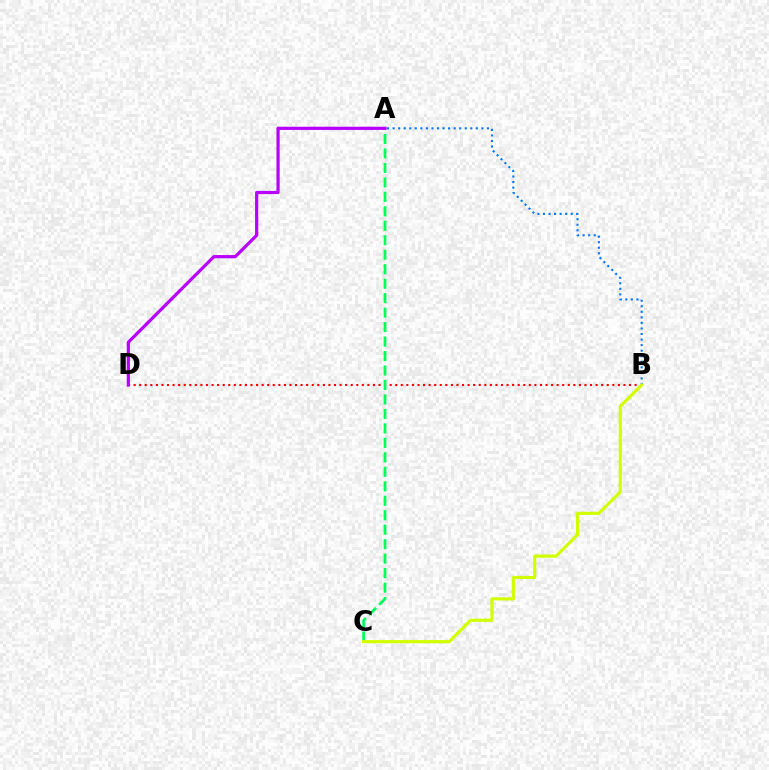{('A', 'B'): [{'color': '#0074ff', 'line_style': 'dotted', 'thickness': 1.51}], ('B', 'D'): [{'color': '#ff0000', 'line_style': 'dotted', 'thickness': 1.51}], ('A', 'C'): [{'color': '#00ff5c', 'line_style': 'dashed', 'thickness': 1.97}], ('A', 'D'): [{'color': '#b900ff', 'line_style': 'solid', 'thickness': 2.31}], ('B', 'C'): [{'color': '#d1ff00', 'line_style': 'solid', 'thickness': 2.26}]}